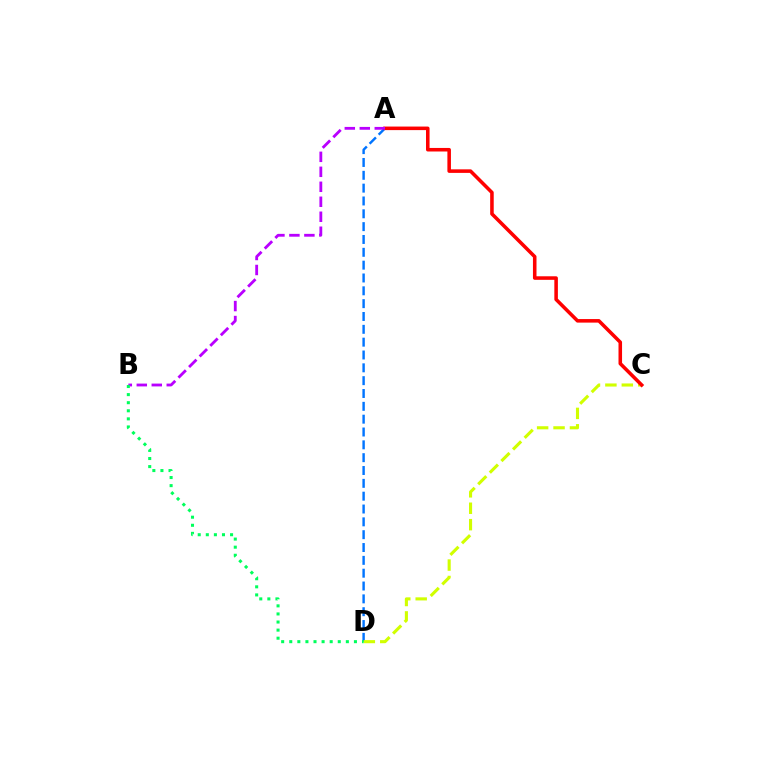{('A', 'D'): [{'color': '#0074ff', 'line_style': 'dashed', 'thickness': 1.74}], ('C', 'D'): [{'color': '#d1ff00', 'line_style': 'dashed', 'thickness': 2.23}], ('A', 'C'): [{'color': '#ff0000', 'line_style': 'solid', 'thickness': 2.56}], ('A', 'B'): [{'color': '#b900ff', 'line_style': 'dashed', 'thickness': 2.04}], ('B', 'D'): [{'color': '#00ff5c', 'line_style': 'dotted', 'thickness': 2.2}]}